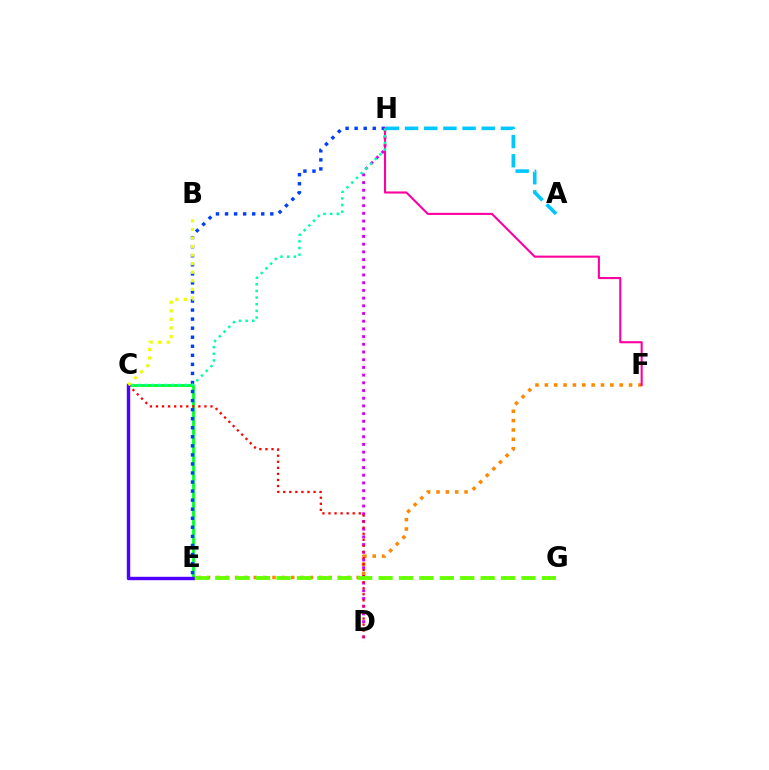{('D', 'H'): [{'color': '#d600ff', 'line_style': 'dotted', 'thickness': 2.09}], ('C', 'E'): [{'color': '#00ff27', 'line_style': 'solid', 'thickness': 2.0}, {'color': '#4f00ff', 'line_style': 'solid', 'thickness': 2.45}], ('E', 'H'): [{'color': '#003fff', 'line_style': 'dotted', 'thickness': 2.46}], ('A', 'H'): [{'color': '#00c7ff', 'line_style': 'dashed', 'thickness': 2.6}], ('E', 'F'): [{'color': '#ff8800', 'line_style': 'dotted', 'thickness': 2.54}], ('C', 'D'): [{'color': '#ff0000', 'line_style': 'dotted', 'thickness': 1.65}], ('F', 'H'): [{'color': '#ff00a0', 'line_style': 'solid', 'thickness': 1.51}], ('C', 'H'): [{'color': '#00ffaf', 'line_style': 'dotted', 'thickness': 1.81}], ('E', 'G'): [{'color': '#66ff00', 'line_style': 'dashed', 'thickness': 2.77}], ('B', 'C'): [{'color': '#eeff00', 'line_style': 'dotted', 'thickness': 2.33}]}